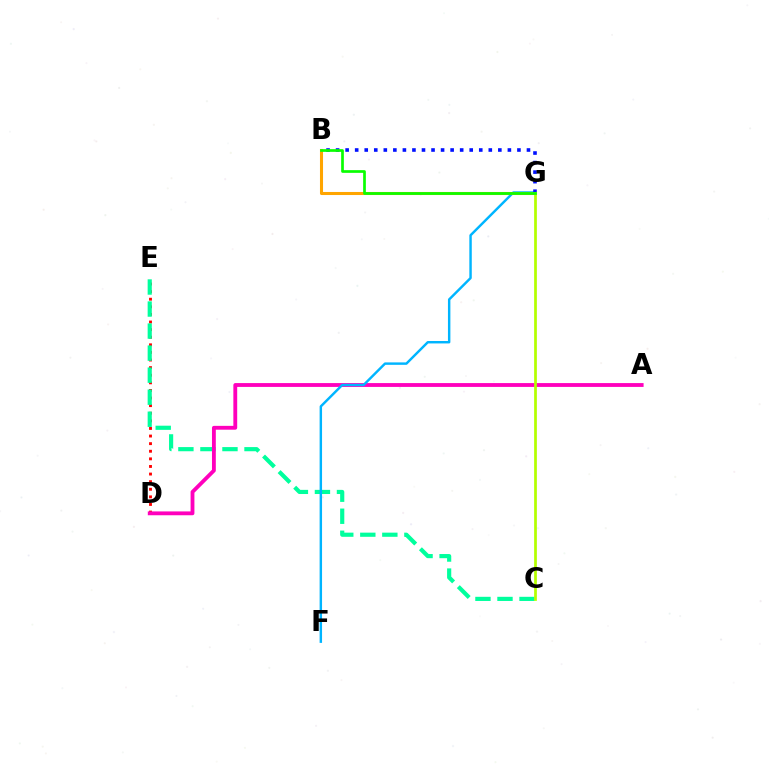{('D', 'E'): [{'color': '#ff0000', 'line_style': 'dotted', 'thickness': 2.07}], ('C', 'E'): [{'color': '#00ff9d', 'line_style': 'dashed', 'thickness': 2.99}], ('A', 'D'): [{'color': '#ff00bd', 'line_style': 'solid', 'thickness': 2.76}], ('F', 'G'): [{'color': '#00b5ff', 'line_style': 'solid', 'thickness': 1.75}], ('B', 'G'): [{'color': '#0010ff', 'line_style': 'dotted', 'thickness': 2.59}, {'color': '#9b00ff', 'line_style': 'dashed', 'thickness': 2.03}, {'color': '#ffa500', 'line_style': 'solid', 'thickness': 2.21}, {'color': '#08ff00', 'line_style': 'solid', 'thickness': 1.94}], ('C', 'G'): [{'color': '#b3ff00', 'line_style': 'solid', 'thickness': 1.96}]}